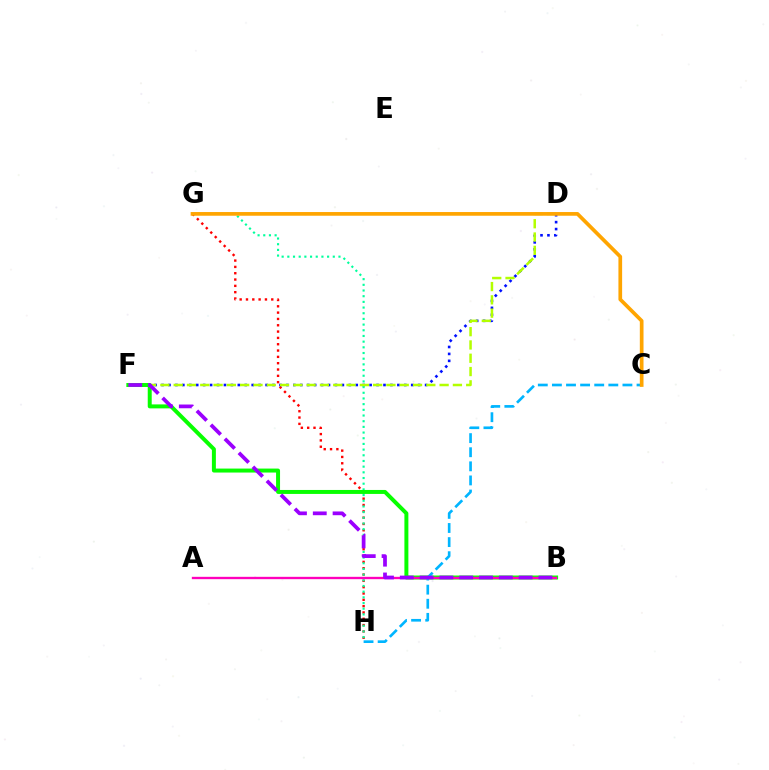{('G', 'H'): [{'color': '#ff0000', 'line_style': 'dotted', 'thickness': 1.72}, {'color': '#00ff9d', 'line_style': 'dotted', 'thickness': 1.54}], ('D', 'F'): [{'color': '#0010ff', 'line_style': 'dotted', 'thickness': 1.88}, {'color': '#b3ff00', 'line_style': 'dashed', 'thickness': 1.81}], ('B', 'F'): [{'color': '#08ff00', 'line_style': 'solid', 'thickness': 2.86}, {'color': '#9b00ff', 'line_style': 'dashed', 'thickness': 2.69}], ('C', 'H'): [{'color': '#00b5ff', 'line_style': 'dashed', 'thickness': 1.92}], ('A', 'B'): [{'color': '#ff00bd', 'line_style': 'solid', 'thickness': 1.69}], ('C', 'G'): [{'color': '#ffa500', 'line_style': 'solid', 'thickness': 2.66}]}